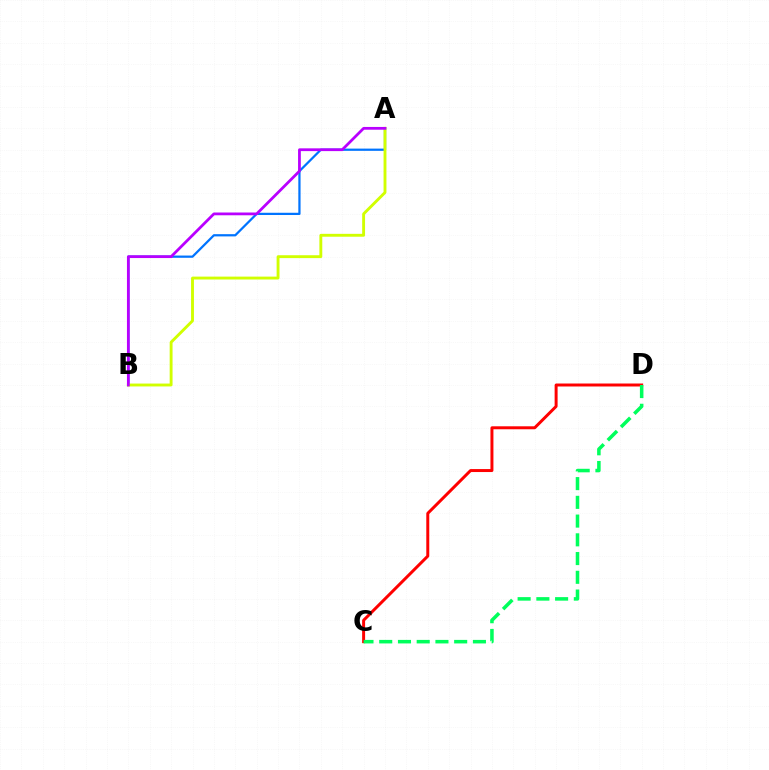{('C', 'D'): [{'color': '#ff0000', 'line_style': 'solid', 'thickness': 2.14}, {'color': '#00ff5c', 'line_style': 'dashed', 'thickness': 2.55}], ('A', 'B'): [{'color': '#0074ff', 'line_style': 'solid', 'thickness': 1.61}, {'color': '#d1ff00', 'line_style': 'solid', 'thickness': 2.07}, {'color': '#b900ff', 'line_style': 'solid', 'thickness': 1.99}]}